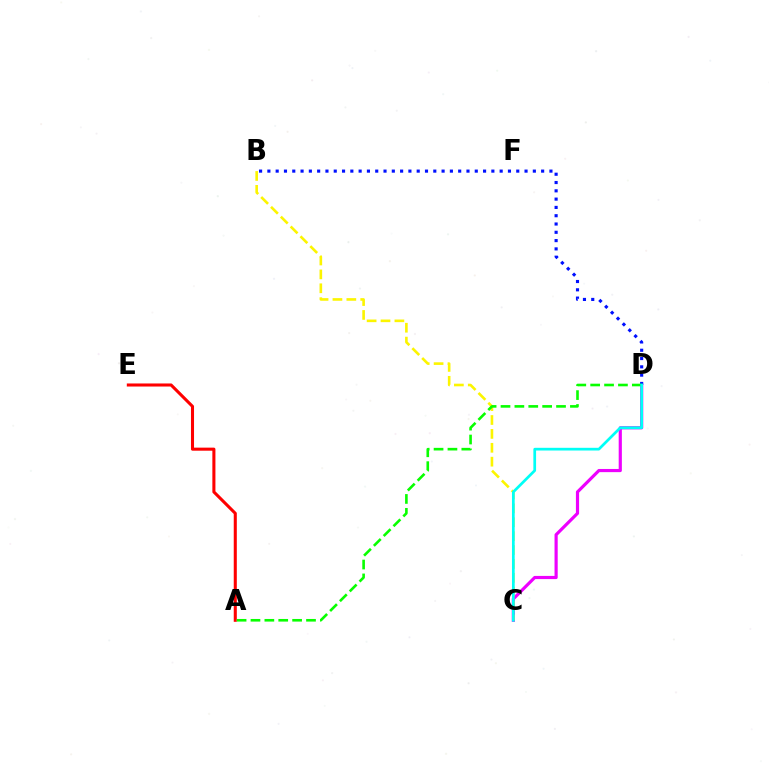{('C', 'D'): [{'color': '#ee00ff', 'line_style': 'solid', 'thickness': 2.28}, {'color': '#00fff6', 'line_style': 'solid', 'thickness': 1.96}], ('B', 'D'): [{'color': '#0010ff', 'line_style': 'dotted', 'thickness': 2.25}], ('A', 'E'): [{'color': '#ff0000', 'line_style': 'solid', 'thickness': 2.2}], ('B', 'C'): [{'color': '#fcf500', 'line_style': 'dashed', 'thickness': 1.89}], ('A', 'D'): [{'color': '#08ff00', 'line_style': 'dashed', 'thickness': 1.89}]}